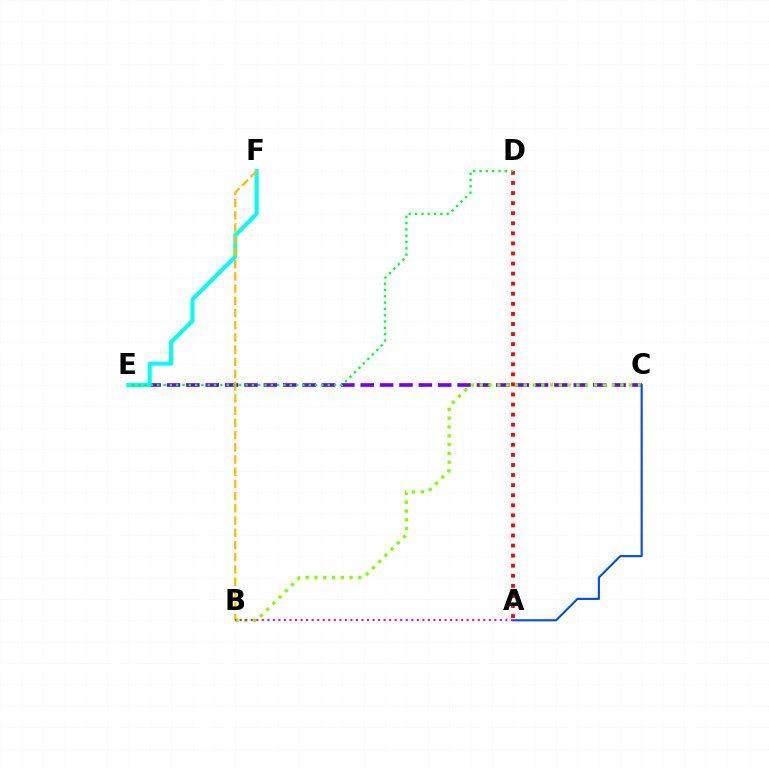{('C', 'E'): [{'color': '#7200ff', 'line_style': 'dashed', 'thickness': 2.63}], ('E', 'F'): [{'color': '#00fff6', 'line_style': 'solid', 'thickness': 2.9}], ('B', 'C'): [{'color': '#84ff00', 'line_style': 'dotted', 'thickness': 2.39}], ('A', 'D'): [{'color': '#ff0000', 'line_style': 'dotted', 'thickness': 2.74}], ('A', 'C'): [{'color': '#004bff', 'line_style': 'solid', 'thickness': 1.53}], ('B', 'F'): [{'color': '#ffbd00', 'line_style': 'dashed', 'thickness': 1.66}], ('A', 'B'): [{'color': '#ff00cf', 'line_style': 'dotted', 'thickness': 1.5}], ('D', 'E'): [{'color': '#00ff39', 'line_style': 'dotted', 'thickness': 1.72}]}